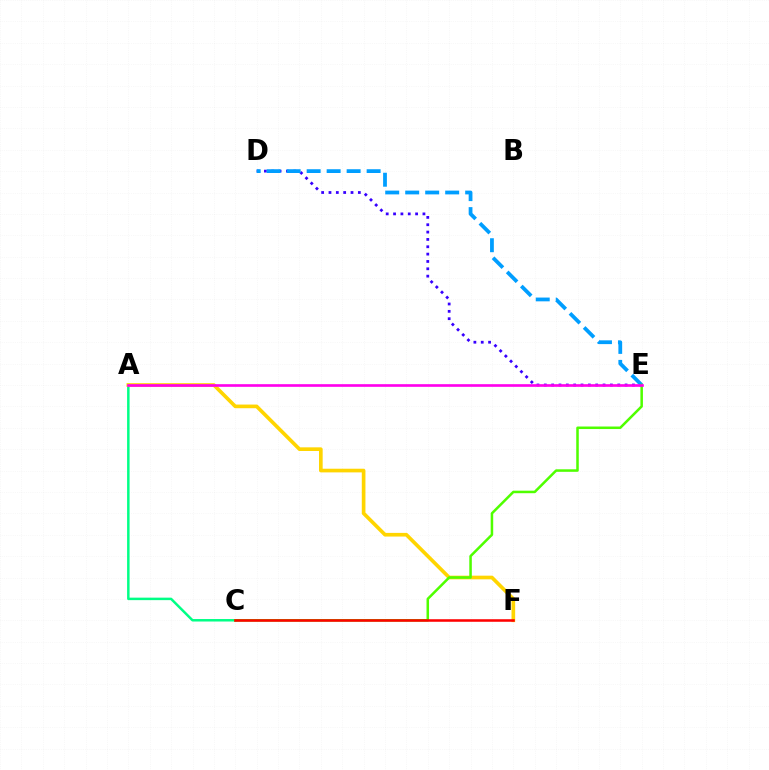{('D', 'E'): [{'color': '#3700ff', 'line_style': 'dotted', 'thickness': 2.0}, {'color': '#009eff', 'line_style': 'dashed', 'thickness': 2.72}], ('A', 'C'): [{'color': '#00ff86', 'line_style': 'solid', 'thickness': 1.79}], ('A', 'F'): [{'color': '#ffd500', 'line_style': 'solid', 'thickness': 2.64}], ('C', 'E'): [{'color': '#4fff00', 'line_style': 'solid', 'thickness': 1.82}], ('C', 'F'): [{'color': '#ff0000', 'line_style': 'solid', 'thickness': 1.83}], ('A', 'E'): [{'color': '#ff00ed', 'line_style': 'solid', 'thickness': 1.91}]}